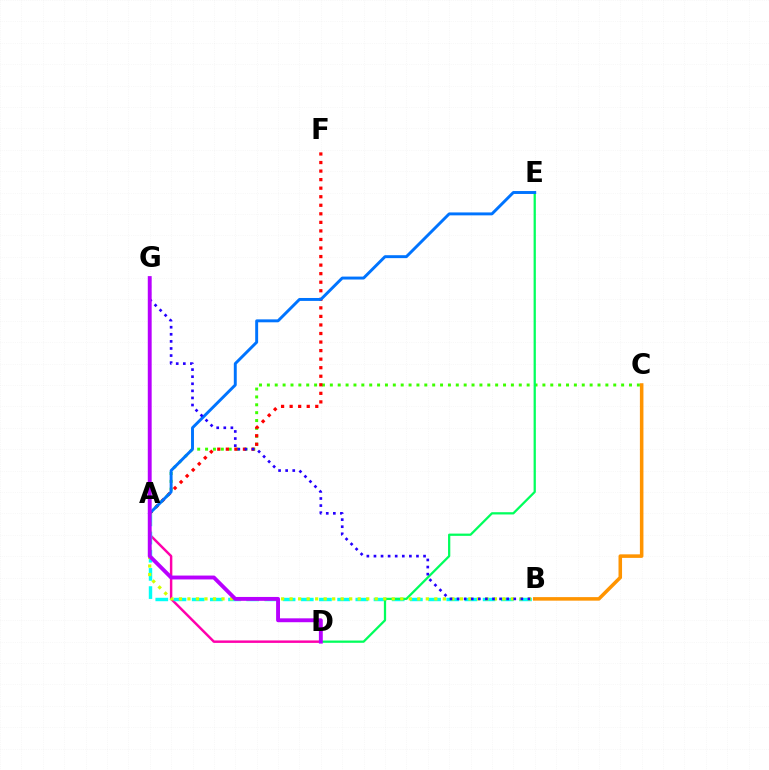{('A', 'C'): [{'color': '#3dff00', 'line_style': 'dotted', 'thickness': 2.14}], ('A', 'F'): [{'color': '#ff0000', 'line_style': 'dotted', 'thickness': 2.32}], ('A', 'D'): [{'color': '#ff00ac', 'line_style': 'solid', 'thickness': 1.77}], ('A', 'B'): [{'color': '#00fff6', 'line_style': 'dashed', 'thickness': 2.47}, {'color': '#d1ff00', 'line_style': 'dotted', 'thickness': 2.31}], ('D', 'E'): [{'color': '#00ff5c', 'line_style': 'solid', 'thickness': 1.63}], ('A', 'E'): [{'color': '#0074ff', 'line_style': 'solid', 'thickness': 2.11}], ('B', 'C'): [{'color': '#ff9400', 'line_style': 'solid', 'thickness': 2.55}], ('B', 'G'): [{'color': '#2500ff', 'line_style': 'dotted', 'thickness': 1.93}], ('D', 'G'): [{'color': '#b900ff', 'line_style': 'solid', 'thickness': 2.79}]}